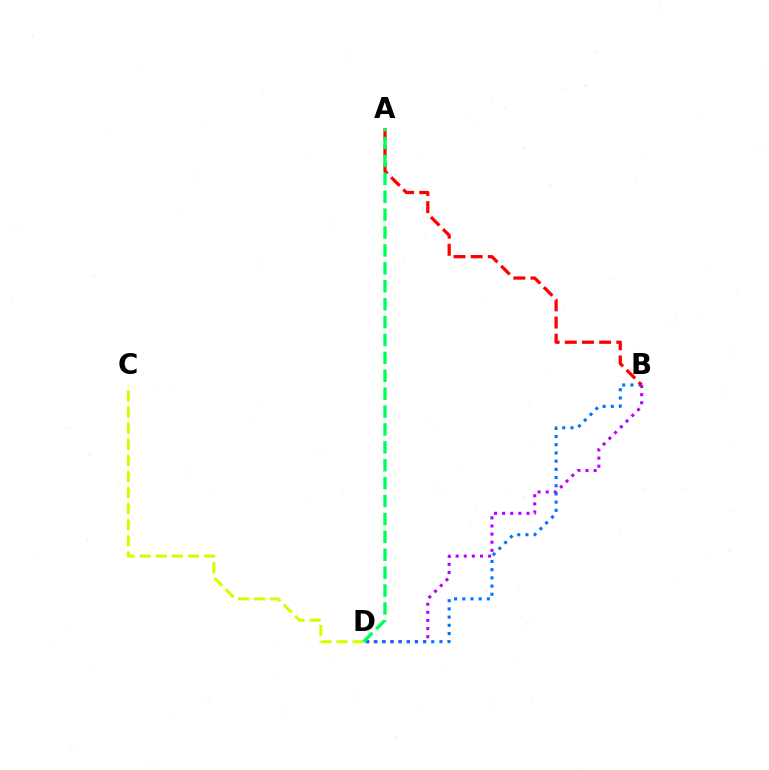{('C', 'D'): [{'color': '#d1ff00', 'line_style': 'dashed', 'thickness': 2.18}], ('B', 'D'): [{'color': '#b900ff', 'line_style': 'dotted', 'thickness': 2.21}, {'color': '#0074ff', 'line_style': 'dotted', 'thickness': 2.23}], ('A', 'B'): [{'color': '#ff0000', 'line_style': 'dashed', 'thickness': 2.33}], ('A', 'D'): [{'color': '#00ff5c', 'line_style': 'dashed', 'thickness': 2.43}]}